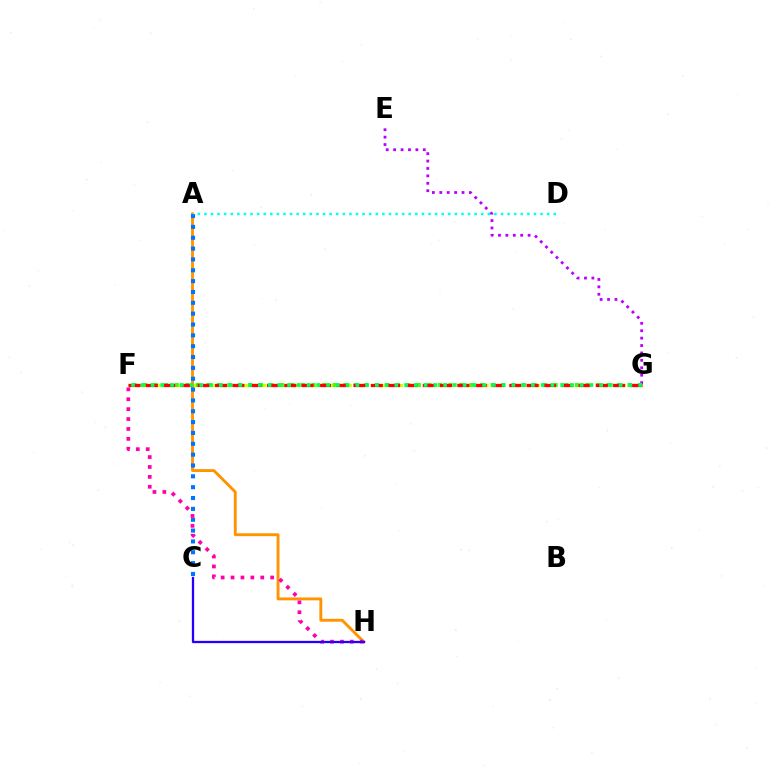{('F', 'G'): [{'color': '#d1ff00', 'line_style': 'dashed', 'thickness': 2.32}, {'color': '#3dff00', 'line_style': 'dotted', 'thickness': 2.86}, {'color': '#ff0000', 'line_style': 'dashed', 'thickness': 2.35}, {'color': '#00ff5c', 'line_style': 'dotted', 'thickness': 2.65}], ('E', 'G'): [{'color': '#b900ff', 'line_style': 'dotted', 'thickness': 2.01}], ('A', 'H'): [{'color': '#ff9400', 'line_style': 'solid', 'thickness': 2.08}], ('A', 'C'): [{'color': '#0074ff', 'line_style': 'dotted', 'thickness': 2.95}], ('F', 'H'): [{'color': '#ff00ac', 'line_style': 'dotted', 'thickness': 2.69}], ('A', 'D'): [{'color': '#00fff6', 'line_style': 'dotted', 'thickness': 1.79}], ('C', 'H'): [{'color': '#2500ff', 'line_style': 'solid', 'thickness': 1.65}]}